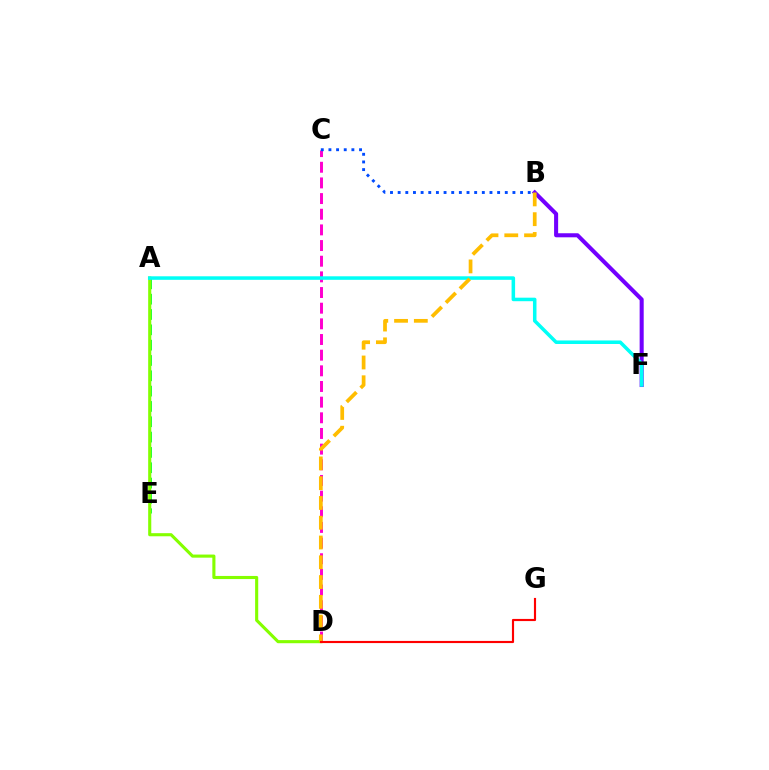{('B', 'F'): [{'color': '#7200ff', 'line_style': 'solid', 'thickness': 2.92}], ('A', 'E'): [{'color': '#00ff39', 'line_style': 'dashed', 'thickness': 2.08}], ('A', 'D'): [{'color': '#84ff00', 'line_style': 'solid', 'thickness': 2.24}], ('C', 'D'): [{'color': '#ff00cf', 'line_style': 'dashed', 'thickness': 2.13}], ('A', 'F'): [{'color': '#00fff6', 'line_style': 'solid', 'thickness': 2.54}], ('B', 'D'): [{'color': '#ffbd00', 'line_style': 'dashed', 'thickness': 2.69}], ('D', 'G'): [{'color': '#ff0000', 'line_style': 'solid', 'thickness': 1.55}], ('B', 'C'): [{'color': '#004bff', 'line_style': 'dotted', 'thickness': 2.08}]}